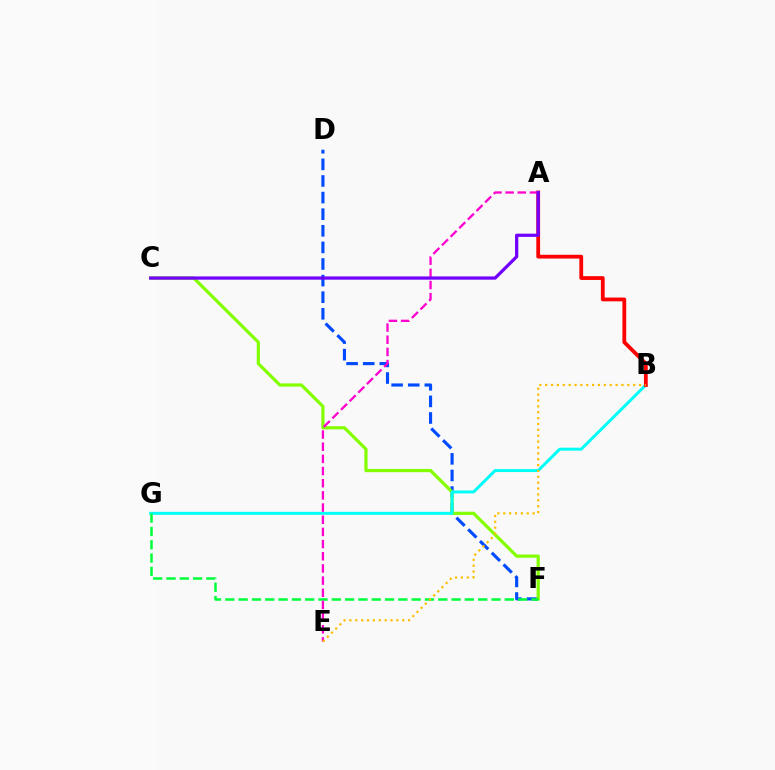{('D', 'F'): [{'color': '#004bff', 'line_style': 'dashed', 'thickness': 2.26}], ('C', 'F'): [{'color': '#84ff00', 'line_style': 'solid', 'thickness': 2.31}], ('B', 'G'): [{'color': '#00fff6', 'line_style': 'solid', 'thickness': 2.13}], ('A', 'B'): [{'color': '#ff0000', 'line_style': 'solid', 'thickness': 2.73}], ('F', 'G'): [{'color': '#00ff39', 'line_style': 'dashed', 'thickness': 1.81}], ('A', 'E'): [{'color': '#ff00cf', 'line_style': 'dashed', 'thickness': 1.65}], ('B', 'E'): [{'color': '#ffbd00', 'line_style': 'dotted', 'thickness': 1.59}], ('A', 'C'): [{'color': '#7200ff', 'line_style': 'solid', 'thickness': 2.34}]}